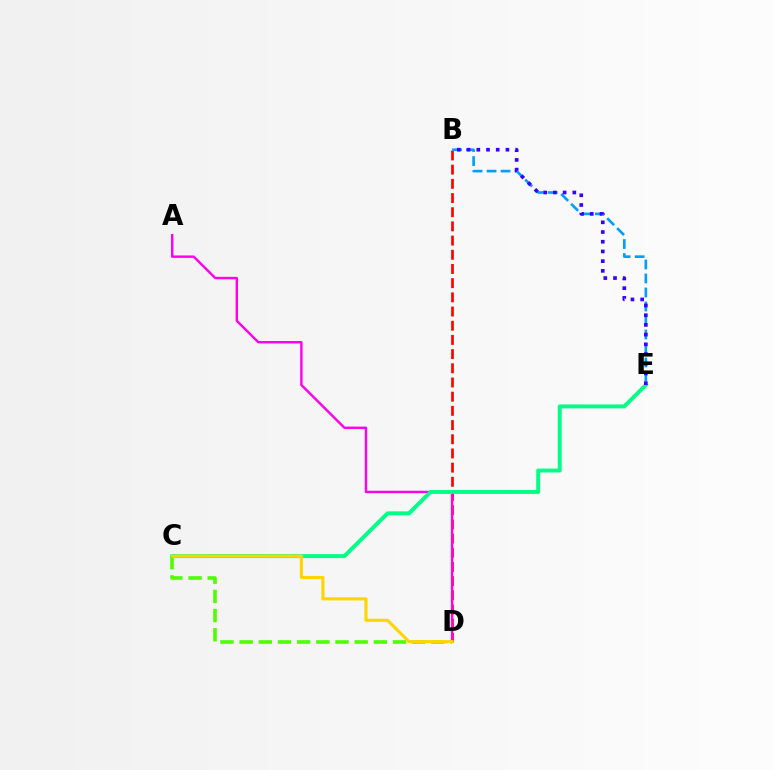{('B', 'D'): [{'color': '#ff0000', 'line_style': 'dashed', 'thickness': 1.93}], ('C', 'D'): [{'color': '#4fff00', 'line_style': 'dashed', 'thickness': 2.61}, {'color': '#ffd500', 'line_style': 'solid', 'thickness': 2.25}], ('B', 'E'): [{'color': '#009eff', 'line_style': 'dashed', 'thickness': 1.9}, {'color': '#3700ff', 'line_style': 'dotted', 'thickness': 2.64}], ('A', 'D'): [{'color': '#ff00ed', 'line_style': 'solid', 'thickness': 1.74}], ('C', 'E'): [{'color': '#00ff86', 'line_style': 'solid', 'thickness': 2.84}]}